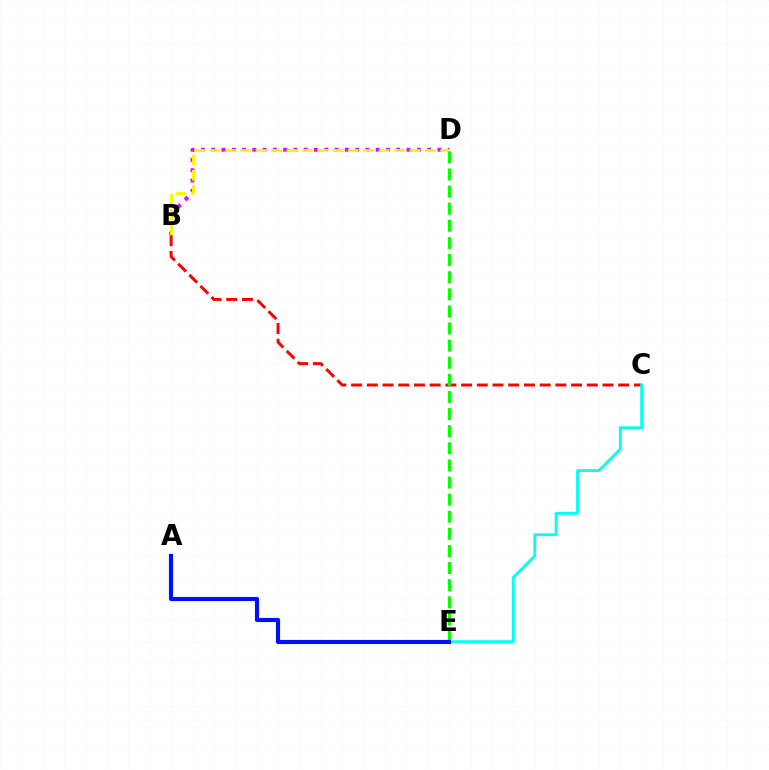{('B', 'D'): [{'color': '#ee00ff', 'line_style': 'dotted', 'thickness': 2.79}, {'color': '#fcf500', 'line_style': 'dashed', 'thickness': 2.09}], ('B', 'C'): [{'color': '#ff0000', 'line_style': 'dashed', 'thickness': 2.13}], ('D', 'E'): [{'color': '#08ff00', 'line_style': 'dashed', 'thickness': 2.33}], ('C', 'E'): [{'color': '#00fff6', 'line_style': 'solid', 'thickness': 2.04}], ('A', 'E'): [{'color': '#0010ff', 'line_style': 'solid', 'thickness': 2.98}]}